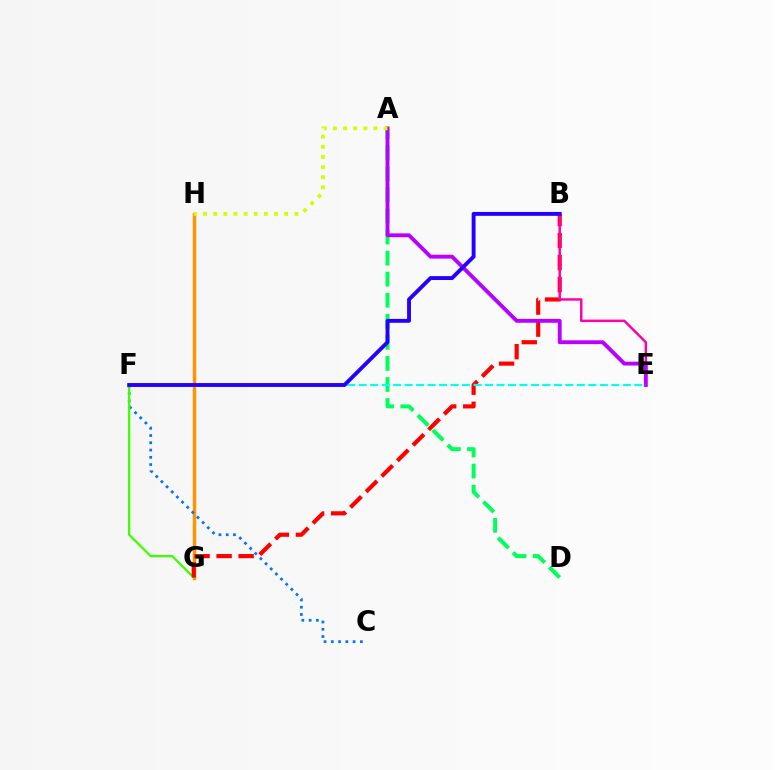{('G', 'H'): [{'color': '#ff9400', 'line_style': 'solid', 'thickness': 2.47}], ('A', 'D'): [{'color': '#00ff5c', 'line_style': 'dashed', 'thickness': 2.86}], ('C', 'F'): [{'color': '#0074ff', 'line_style': 'dotted', 'thickness': 1.97}], ('F', 'G'): [{'color': '#3dff00', 'line_style': 'solid', 'thickness': 1.63}], ('B', 'G'): [{'color': '#ff0000', 'line_style': 'dashed', 'thickness': 2.99}], ('B', 'E'): [{'color': '#ff00ac', 'line_style': 'solid', 'thickness': 1.77}], ('A', 'E'): [{'color': '#b900ff', 'line_style': 'solid', 'thickness': 2.78}], ('A', 'H'): [{'color': '#d1ff00', 'line_style': 'dotted', 'thickness': 2.76}], ('E', 'F'): [{'color': '#00fff6', 'line_style': 'dashed', 'thickness': 1.56}], ('B', 'F'): [{'color': '#2500ff', 'line_style': 'solid', 'thickness': 2.8}]}